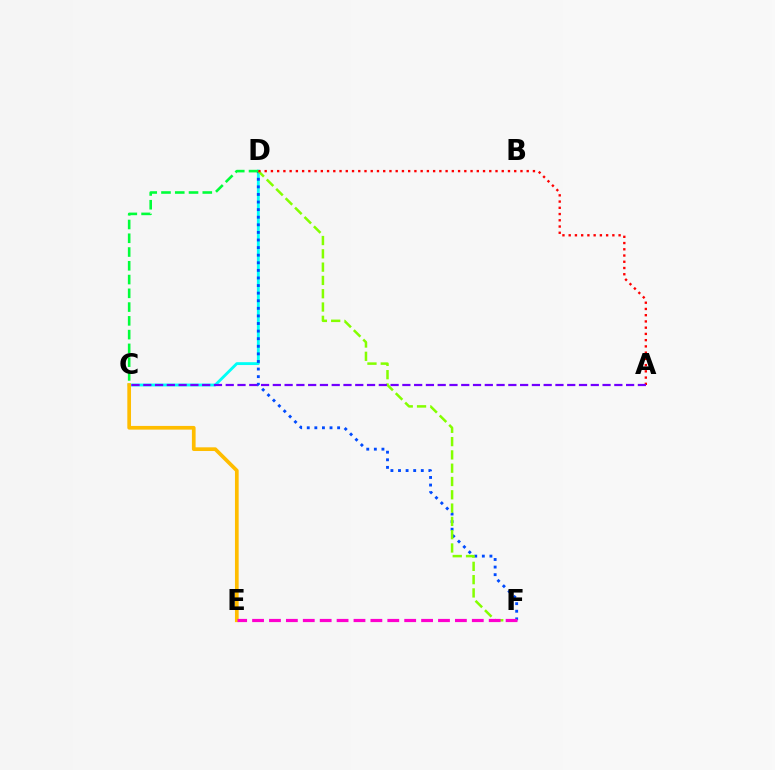{('C', 'D'): [{'color': '#00fff6', 'line_style': 'solid', 'thickness': 2.06}, {'color': '#00ff39', 'line_style': 'dashed', 'thickness': 1.87}], ('D', 'F'): [{'color': '#004bff', 'line_style': 'dotted', 'thickness': 2.06}, {'color': '#84ff00', 'line_style': 'dashed', 'thickness': 1.81}], ('A', 'D'): [{'color': '#ff0000', 'line_style': 'dotted', 'thickness': 1.7}], ('C', 'E'): [{'color': '#ffbd00', 'line_style': 'solid', 'thickness': 2.66}], ('A', 'C'): [{'color': '#7200ff', 'line_style': 'dashed', 'thickness': 1.6}], ('E', 'F'): [{'color': '#ff00cf', 'line_style': 'dashed', 'thickness': 2.3}]}